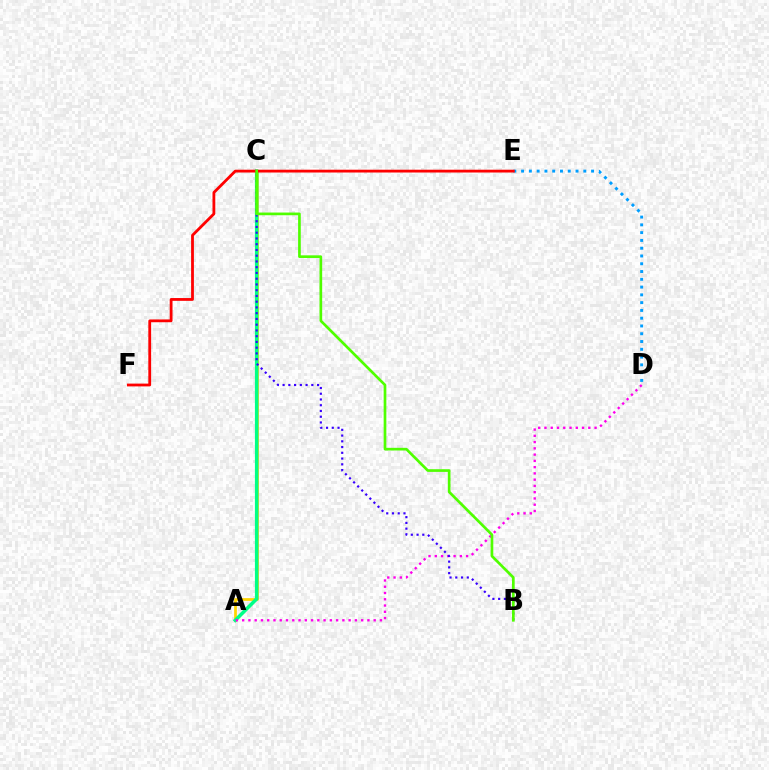{('D', 'E'): [{'color': '#009eff', 'line_style': 'dotted', 'thickness': 2.11}], ('A', 'C'): [{'color': '#ffd500', 'line_style': 'solid', 'thickness': 1.97}, {'color': '#00ff86', 'line_style': 'solid', 'thickness': 2.54}], ('E', 'F'): [{'color': '#ff0000', 'line_style': 'solid', 'thickness': 2.01}], ('A', 'D'): [{'color': '#ff00ed', 'line_style': 'dotted', 'thickness': 1.7}], ('B', 'C'): [{'color': '#3700ff', 'line_style': 'dotted', 'thickness': 1.56}, {'color': '#4fff00', 'line_style': 'solid', 'thickness': 1.94}]}